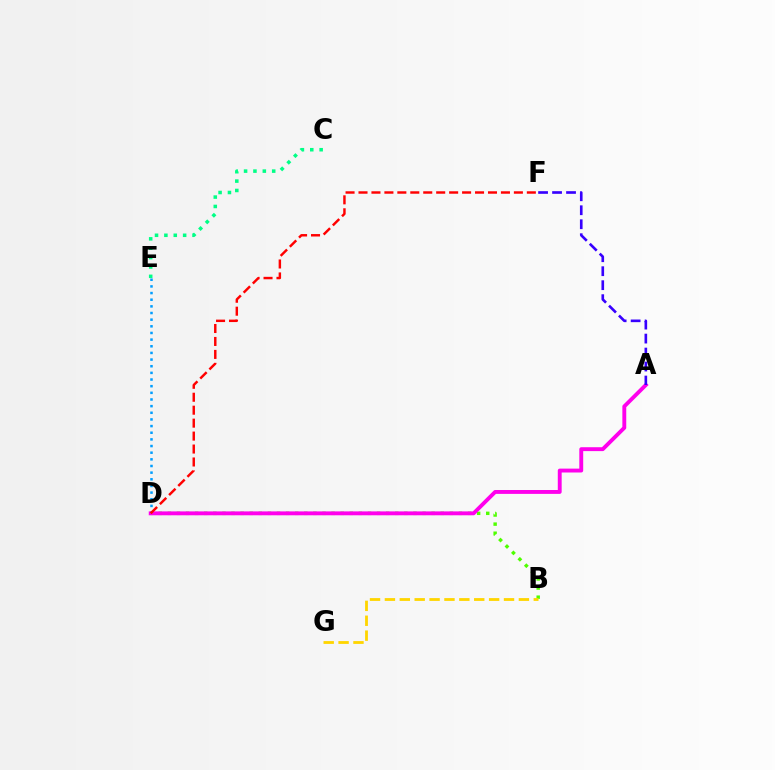{('B', 'D'): [{'color': '#4fff00', 'line_style': 'dotted', 'thickness': 2.47}], ('B', 'G'): [{'color': '#ffd500', 'line_style': 'dashed', 'thickness': 2.02}], ('C', 'E'): [{'color': '#00ff86', 'line_style': 'dotted', 'thickness': 2.55}], ('D', 'E'): [{'color': '#009eff', 'line_style': 'dotted', 'thickness': 1.81}], ('A', 'D'): [{'color': '#ff00ed', 'line_style': 'solid', 'thickness': 2.8}], ('D', 'F'): [{'color': '#ff0000', 'line_style': 'dashed', 'thickness': 1.76}], ('A', 'F'): [{'color': '#3700ff', 'line_style': 'dashed', 'thickness': 1.9}]}